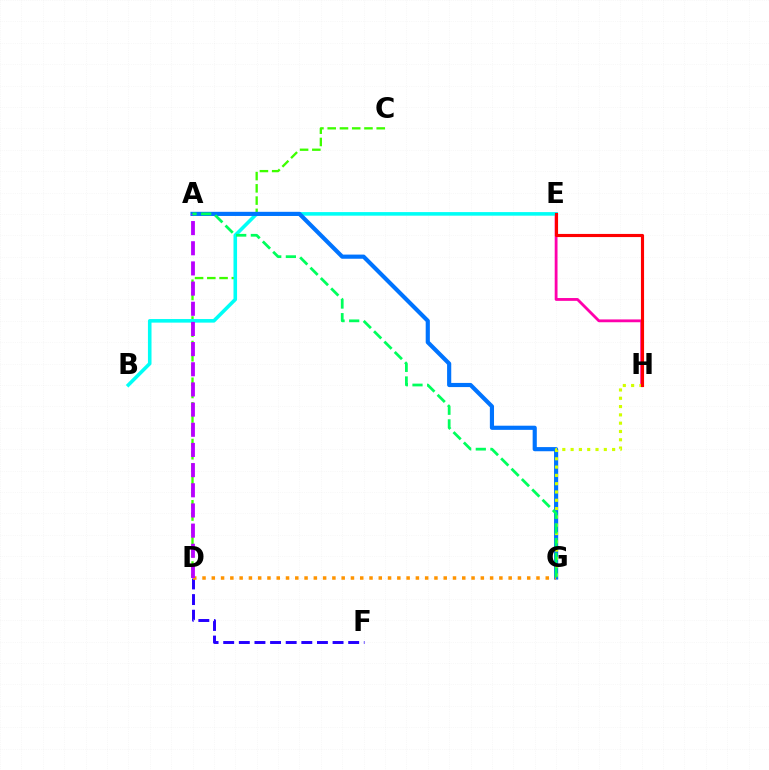{('E', 'H'): [{'color': '#ff00ac', 'line_style': 'solid', 'thickness': 2.03}, {'color': '#ff0000', 'line_style': 'solid', 'thickness': 2.25}], ('C', 'D'): [{'color': '#3dff00', 'line_style': 'dashed', 'thickness': 1.66}], ('B', 'E'): [{'color': '#00fff6', 'line_style': 'solid', 'thickness': 2.58}], ('D', 'F'): [{'color': '#2500ff', 'line_style': 'dashed', 'thickness': 2.12}], ('A', 'G'): [{'color': '#0074ff', 'line_style': 'solid', 'thickness': 2.99}, {'color': '#00ff5c', 'line_style': 'dashed', 'thickness': 1.99}], ('G', 'H'): [{'color': '#d1ff00', 'line_style': 'dotted', 'thickness': 2.26}], ('D', 'G'): [{'color': '#ff9400', 'line_style': 'dotted', 'thickness': 2.52}], ('A', 'D'): [{'color': '#b900ff', 'line_style': 'dashed', 'thickness': 2.74}]}